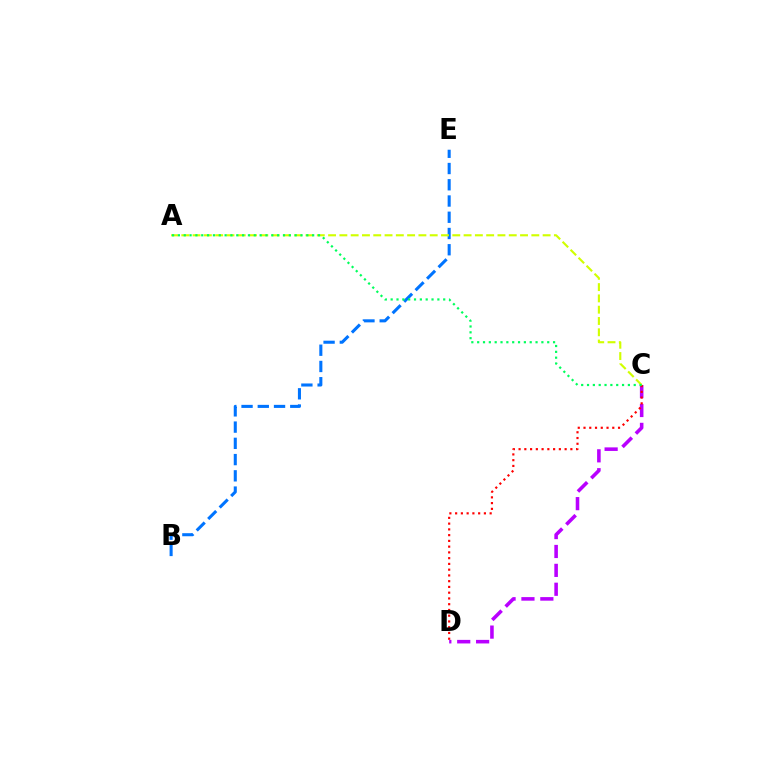{('B', 'E'): [{'color': '#0074ff', 'line_style': 'dashed', 'thickness': 2.21}], ('C', 'D'): [{'color': '#b900ff', 'line_style': 'dashed', 'thickness': 2.57}, {'color': '#ff0000', 'line_style': 'dotted', 'thickness': 1.56}], ('A', 'C'): [{'color': '#d1ff00', 'line_style': 'dashed', 'thickness': 1.53}, {'color': '#00ff5c', 'line_style': 'dotted', 'thickness': 1.59}]}